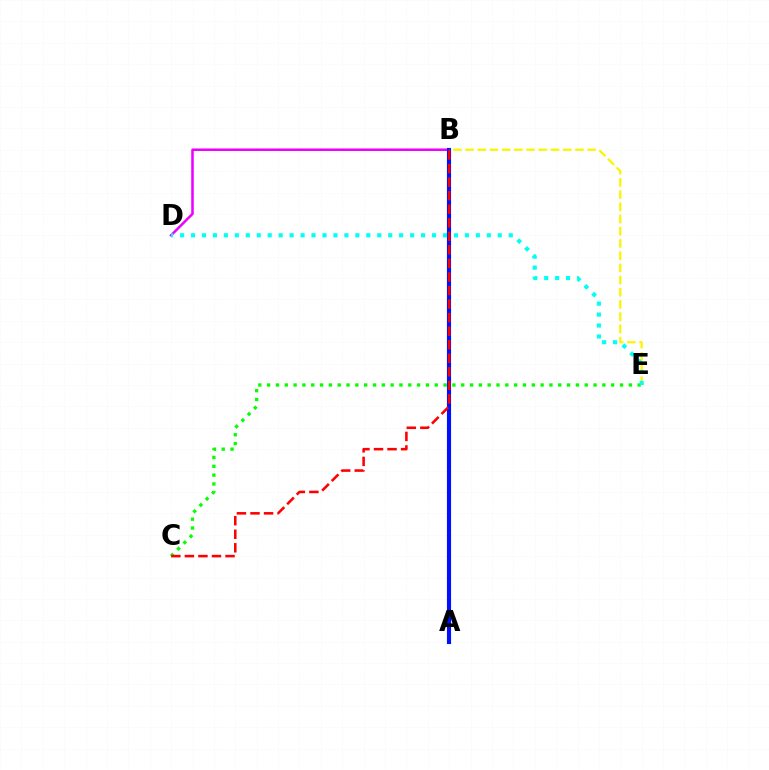{('C', 'E'): [{'color': '#08ff00', 'line_style': 'dotted', 'thickness': 2.4}], ('B', 'D'): [{'color': '#ee00ff', 'line_style': 'solid', 'thickness': 1.82}], ('A', 'B'): [{'color': '#0010ff', 'line_style': 'solid', 'thickness': 2.97}], ('B', 'E'): [{'color': '#fcf500', 'line_style': 'dashed', 'thickness': 1.66}], ('D', 'E'): [{'color': '#00fff6', 'line_style': 'dotted', 'thickness': 2.98}], ('B', 'C'): [{'color': '#ff0000', 'line_style': 'dashed', 'thickness': 1.84}]}